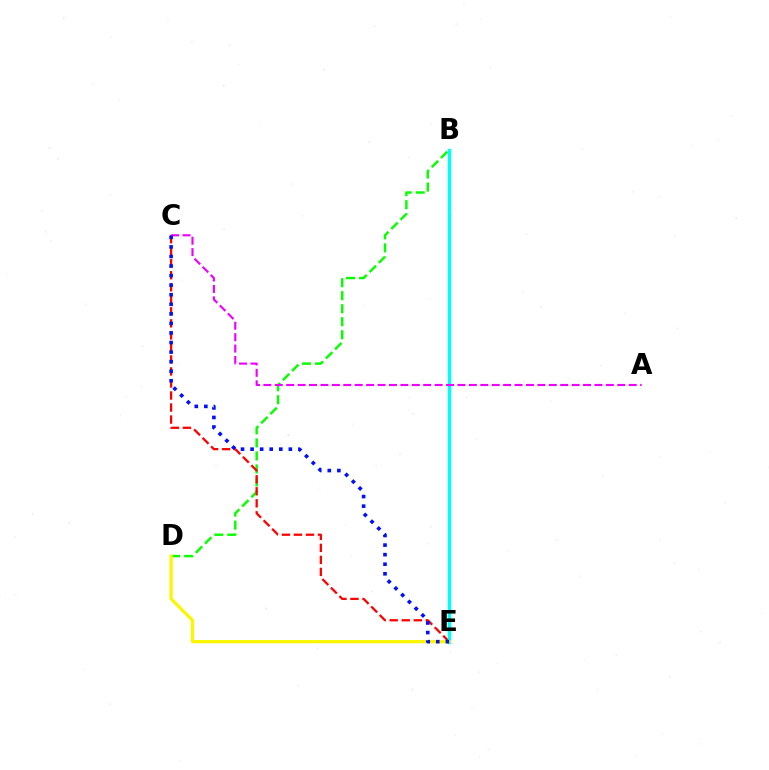{('B', 'D'): [{'color': '#08ff00', 'line_style': 'dashed', 'thickness': 1.77}], ('C', 'E'): [{'color': '#ff0000', 'line_style': 'dashed', 'thickness': 1.63}, {'color': '#0010ff', 'line_style': 'dotted', 'thickness': 2.6}], ('B', 'E'): [{'color': '#00fff6', 'line_style': 'solid', 'thickness': 2.48}], ('D', 'E'): [{'color': '#fcf500', 'line_style': 'solid', 'thickness': 2.32}], ('A', 'C'): [{'color': '#ee00ff', 'line_style': 'dashed', 'thickness': 1.55}]}